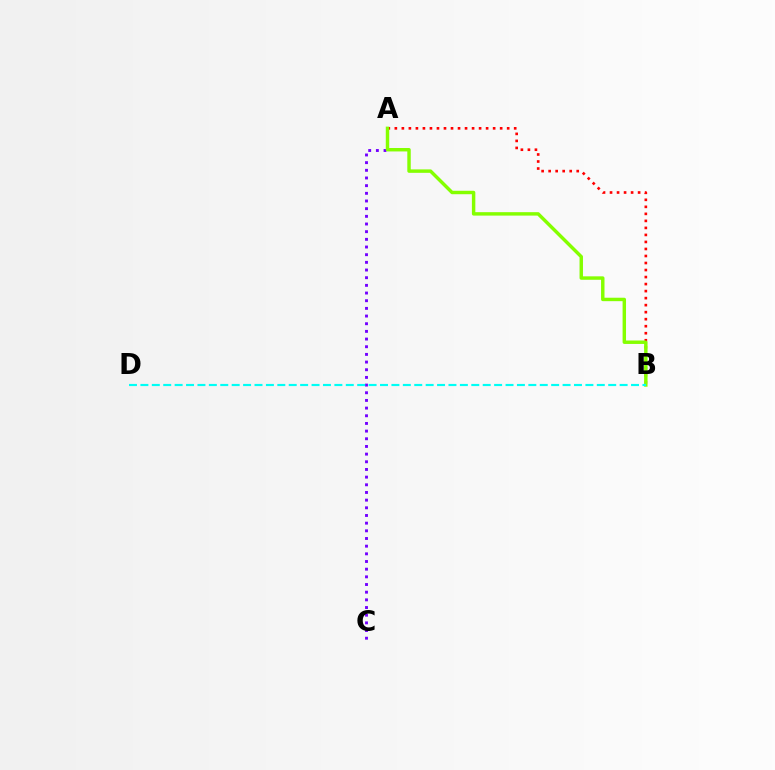{('A', 'C'): [{'color': '#7200ff', 'line_style': 'dotted', 'thickness': 2.08}], ('A', 'B'): [{'color': '#ff0000', 'line_style': 'dotted', 'thickness': 1.91}, {'color': '#84ff00', 'line_style': 'solid', 'thickness': 2.47}], ('B', 'D'): [{'color': '#00fff6', 'line_style': 'dashed', 'thickness': 1.55}]}